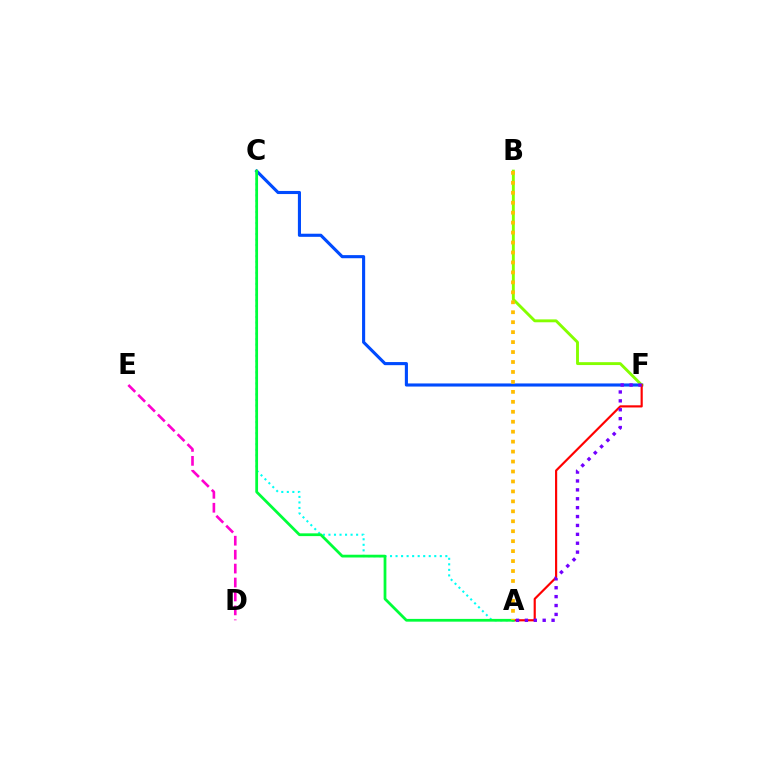{('C', 'F'): [{'color': '#004bff', 'line_style': 'solid', 'thickness': 2.24}], ('B', 'F'): [{'color': '#84ff00', 'line_style': 'solid', 'thickness': 2.08}], ('D', 'E'): [{'color': '#ff00cf', 'line_style': 'dashed', 'thickness': 1.89}], ('A', 'C'): [{'color': '#00fff6', 'line_style': 'dotted', 'thickness': 1.5}, {'color': '#00ff39', 'line_style': 'solid', 'thickness': 1.99}], ('A', 'F'): [{'color': '#ff0000', 'line_style': 'solid', 'thickness': 1.56}, {'color': '#7200ff', 'line_style': 'dotted', 'thickness': 2.42}], ('A', 'B'): [{'color': '#ffbd00', 'line_style': 'dotted', 'thickness': 2.7}]}